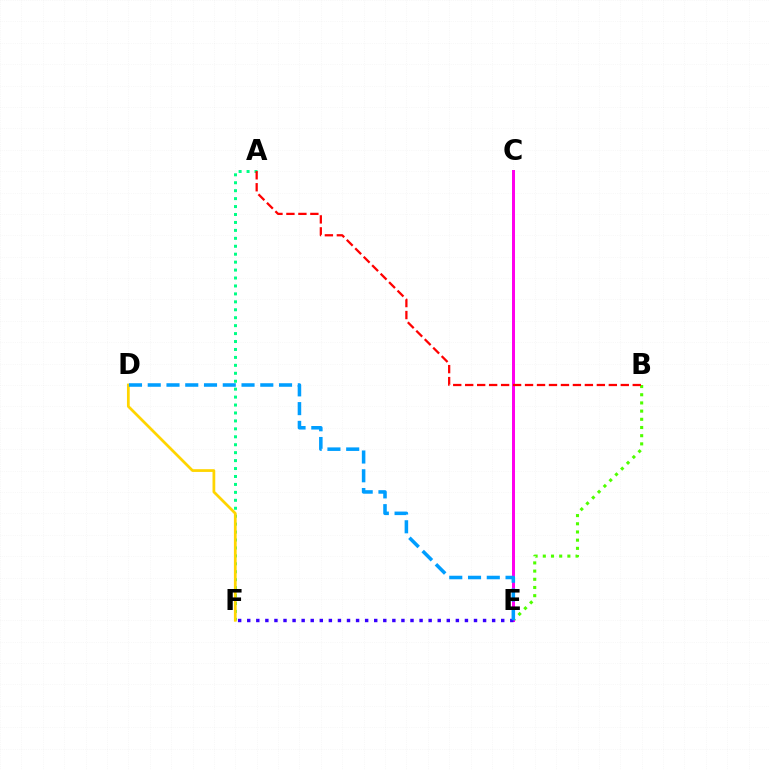{('B', 'E'): [{'color': '#4fff00', 'line_style': 'dotted', 'thickness': 2.23}], ('C', 'E'): [{'color': '#ff00ed', 'line_style': 'solid', 'thickness': 2.15}], ('A', 'F'): [{'color': '#00ff86', 'line_style': 'dotted', 'thickness': 2.16}], ('D', 'F'): [{'color': '#ffd500', 'line_style': 'solid', 'thickness': 1.98}], ('A', 'B'): [{'color': '#ff0000', 'line_style': 'dashed', 'thickness': 1.63}], ('E', 'F'): [{'color': '#3700ff', 'line_style': 'dotted', 'thickness': 2.46}], ('D', 'E'): [{'color': '#009eff', 'line_style': 'dashed', 'thickness': 2.55}]}